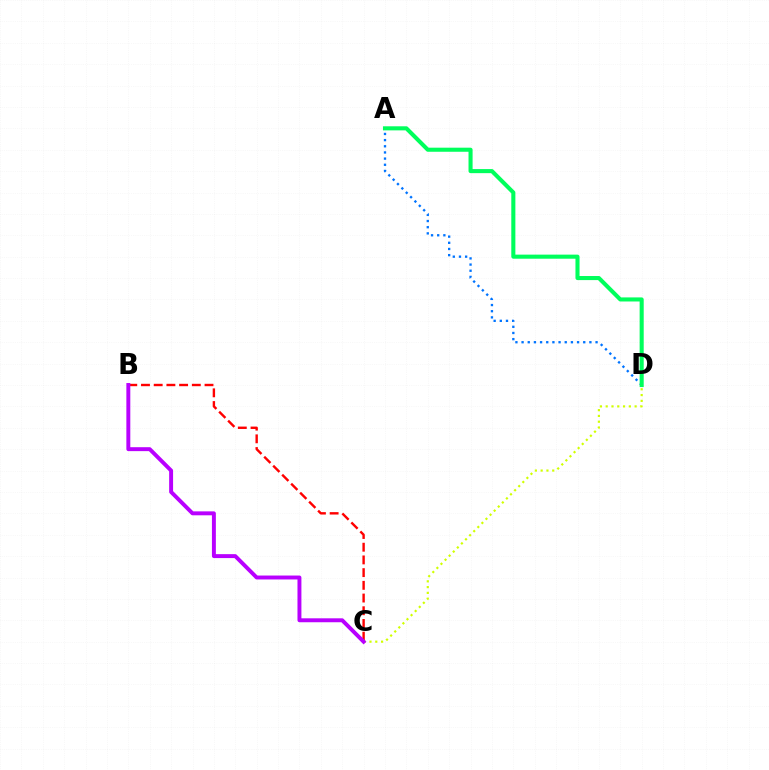{('A', 'D'): [{'color': '#0074ff', 'line_style': 'dotted', 'thickness': 1.68}, {'color': '#00ff5c', 'line_style': 'solid', 'thickness': 2.94}], ('B', 'C'): [{'color': '#ff0000', 'line_style': 'dashed', 'thickness': 1.73}, {'color': '#b900ff', 'line_style': 'solid', 'thickness': 2.83}], ('C', 'D'): [{'color': '#d1ff00', 'line_style': 'dotted', 'thickness': 1.57}]}